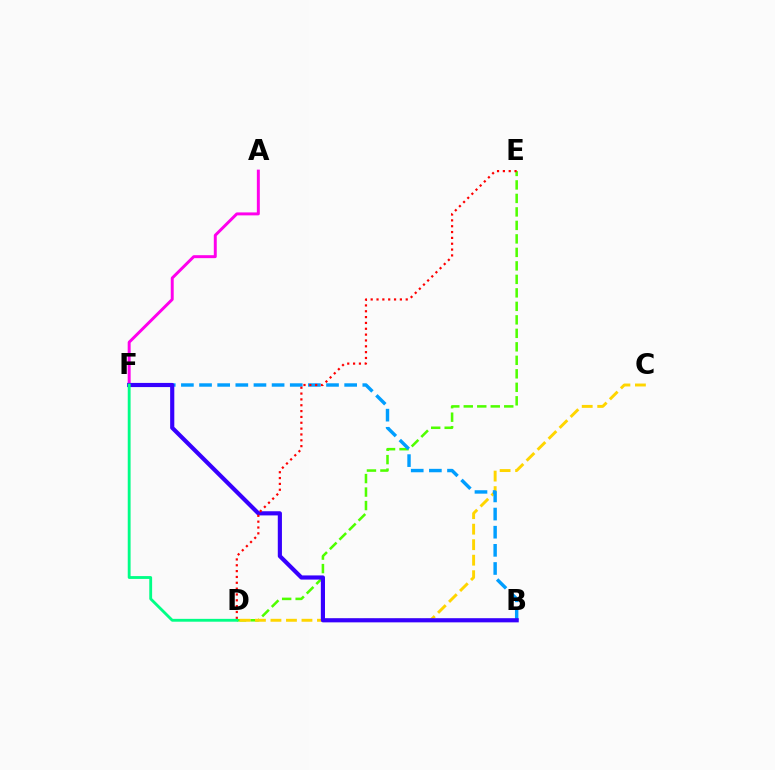{('D', 'E'): [{'color': '#4fff00', 'line_style': 'dashed', 'thickness': 1.83}, {'color': '#ff0000', 'line_style': 'dotted', 'thickness': 1.59}], ('A', 'F'): [{'color': '#ff00ed', 'line_style': 'solid', 'thickness': 2.13}], ('C', 'D'): [{'color': '#ffd500', 'line_style': 'dashed', 'thickness': 2.11}], ('B', 'F'): [{'color': '#009eff', 'line_style': 'dashed', 'thickness': 2.46}, {'color': '#3700ff', 'line_style': 'solid', 'thickness': 2.99}], ('D', 'F'): [{'color': '#00ff86', 'line_style': 'solid', 'thickness': 2.05}]}